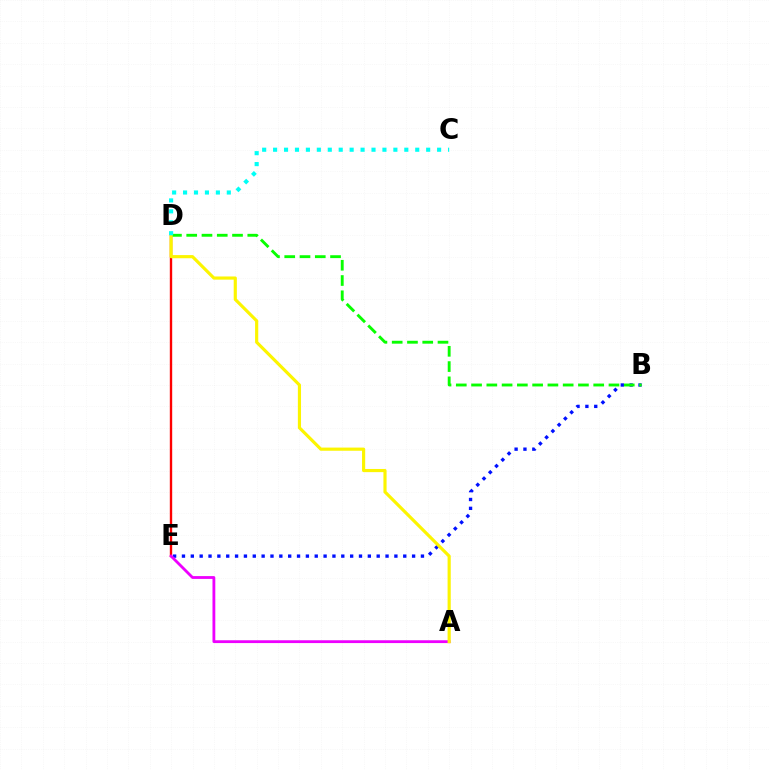{('B', 'E'): [{'color': '#0010ff', 'line_style': 'dotted', 'thickness': 2.4}], ('D', 'E'): [{'color': '#ff0000', 'line_style': 'solid', 'thickness': 1.71}], ('A', 'E'): [{'color': '#ee00ff', 'line_style': 'solid', 'thickness': 2.03}], ('B', 'D'): [{'color': '#08ff00', 'line_style': 'dashed', 'thickness': 2.07}], ('A', 'D'): [{'color': '#fcf500', 'line_style': 'solid', 'thickness': 2.27}], ('C', 'D'): [{'color': '#00fff6', 'line_style': 'dotted', 'thickness': 2.97}]}